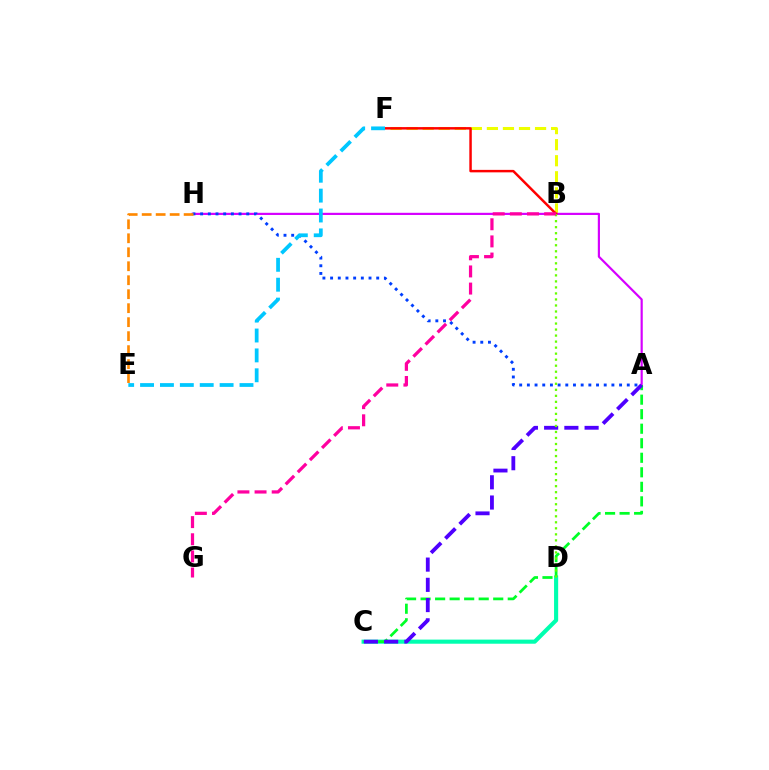{('B', 'F'): [{'color': '#eeff00', 'line_style': 'dashed', 'thickness': 2.18}, {'color': '#ff0000', 'line_style': 'solid', 'thickness': 1.78}], ('A', 'H'): [{'color': '#d600ff', 'line_style': 'solid', 'thickness': 1.57}, {'color': '#003fff', 'line_style': 'dotted', 'thickness': 2.09}], ('C', 'D'): [{'color': '#00ffaf', 'line_style': 'solid', 'thickness': 2.96}], ('A', 'C'): [{'color': '#00ff27', 'line_style': 'dashed', 'thickness': 1.97}, {'color': '#4f00ff', 'line_style': 'dashed', 'thickness': 2.75}], ('B', 'D'): [{'color': '#66ff00', 'line_style': 'dotted', 'thickness': 1.64}], ('E', 'F'): [{'color': '#00c7ff', 'line_style': 'dashed', 'thickness': 2.7}], ('B', 'G'): [{'color': '#ff00a0', 'line_style': 'dashed', 'thickness': 2.33}], ('E', 'H'): [{'color': '#ff8800', 'line_style': 'dashed', 'thickness': 1.9}]}